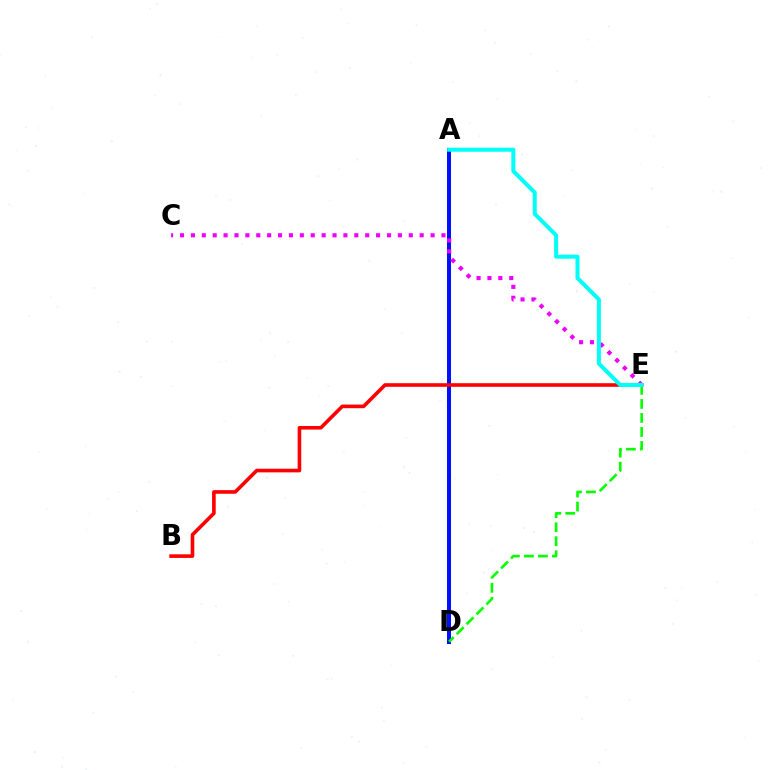{('A', 'D'): [{'color': '#fcf500', 'line_style': 'solid', 'thickness': 1.83}, {'color': '#0010ff', 'line_style': 'solid', 'thickness': 2.91}], ('D', 'E'): [{'color': '#08ff00', 'line_style': 'dashed', 'thickness': 1.91}], ('B', 'E'): [{'color': '#ff0000', 'line_style': 'solid', 'thickness': 2.6}], ('C', 'E'): [{'color': '#ee00ff', 'line_style': 'dotted', 'thickness': 2.96}], ('A', 'E'): [{'color': '#00fff6', 'line_style': 'solid', 'thickness': 2.88}]}